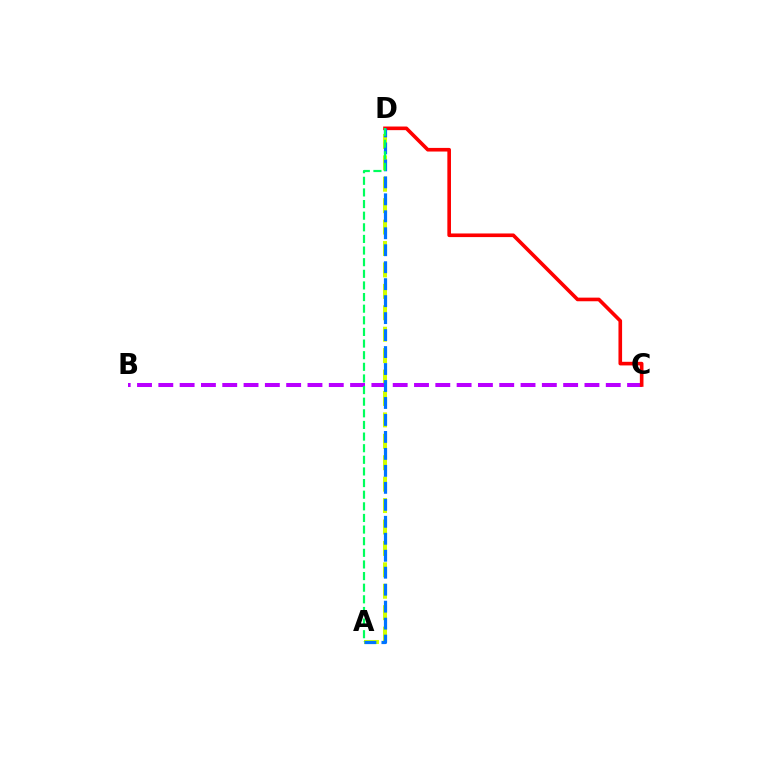{('A', 'D'): [{'color': '#d1ff00', 'line_style': 'dashed', 'thickness': 2.91}, {'color': '#0074ff', 'line_style': 'dashed', 'thickness': 2.31}, {'color': '#00ff5c', 'line_style': 'dashed', 'thickness': 1.58}], ('B', 'C'): [{'color': '#b900ff', 'line_style': 'dashed', 'thickness': 2.89}], ('C', 'D'): [{'color': '#ff0000', 'line_style': 'solid', 'thickness': 2.61}]}